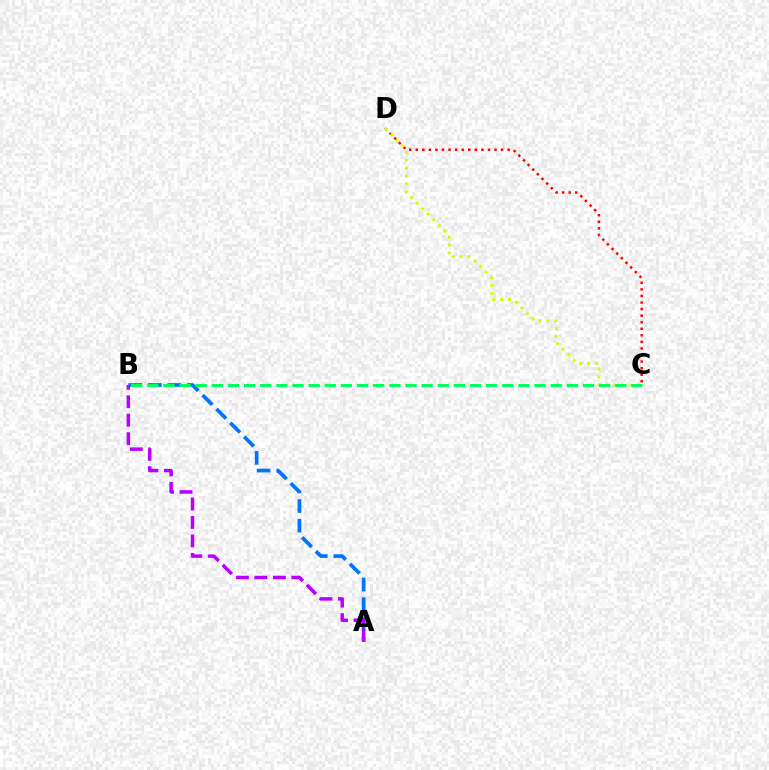{('C', 'D'): [{'color': '#ff0000', 'line_style': 'dotted', 'thickness': 1.78}, {'color': '#d1ff00', 'line_style': 'dotted', 'thickness': 2.14}], ('A', 'B'): [{'color': '#0074ff', 'line_style': 'dashed', 'thickness': 2.66}, {'color': '#b900ff', 'line_style': 'dashed', 'thickness': 2.51}], ('B', 'C'): [{'color': '#00ff5c', 'line_style': 'dashed', 'thickness': 2.19}]}